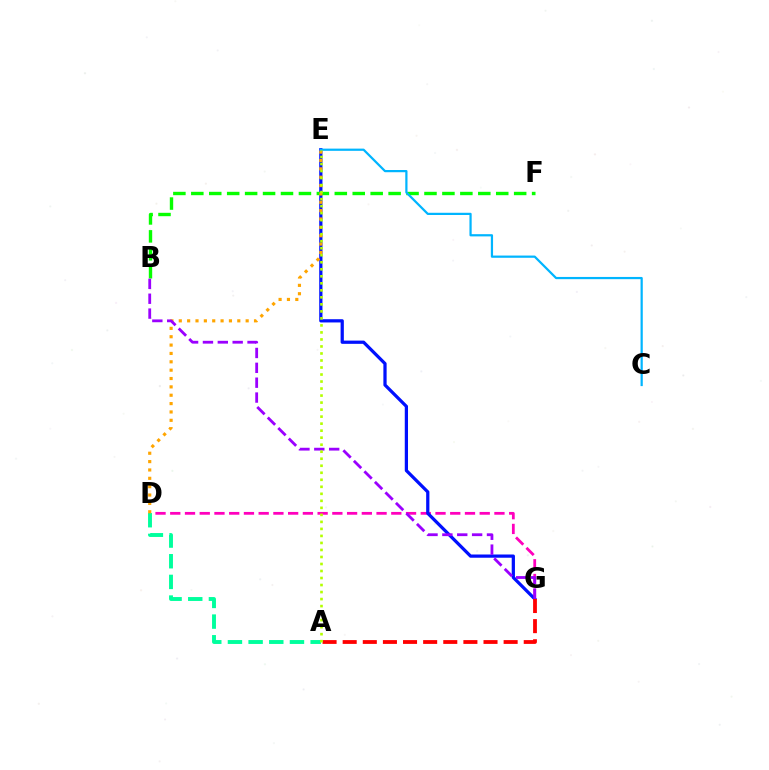{('D', 'G'): [{'color': '#ff00bd', 'line_style': 'dashed', 'thickness': 2.0}], ('E', 'G'): [{'color': '#0010ff', 'line_style': 'solid', 'thickness': 2.33}], ('A', 'D'): [{'color': '#00ff9d', 'line_style': 'dashed', 'thickness': 2.81}], ('A', 'G'): [{'color': '#ff0000', 'line_style': 'dashed', 'thickness': 2.73}], ('B', 'F'): [{'color': '#08ff00', 'line_style': 'dashed', 'thickness': 2.44}], ('D', 'E'): [{'color': '#ffa500', 'line_style': 'dotted', 'thickness': 2.27}], ('B', 'G'): [{'color': '#9b00ff', 'line_style': 'dashed', 'thickness': 2.02}], ('C', 'E'): [{'color': '#00b5ff', 'line_style': 'solid', 'thickness': 1.6}], ('A', 'E'): [{'color': '#b3ff00', 'line_style': 'dotted', 'thickness': 1.91}]}